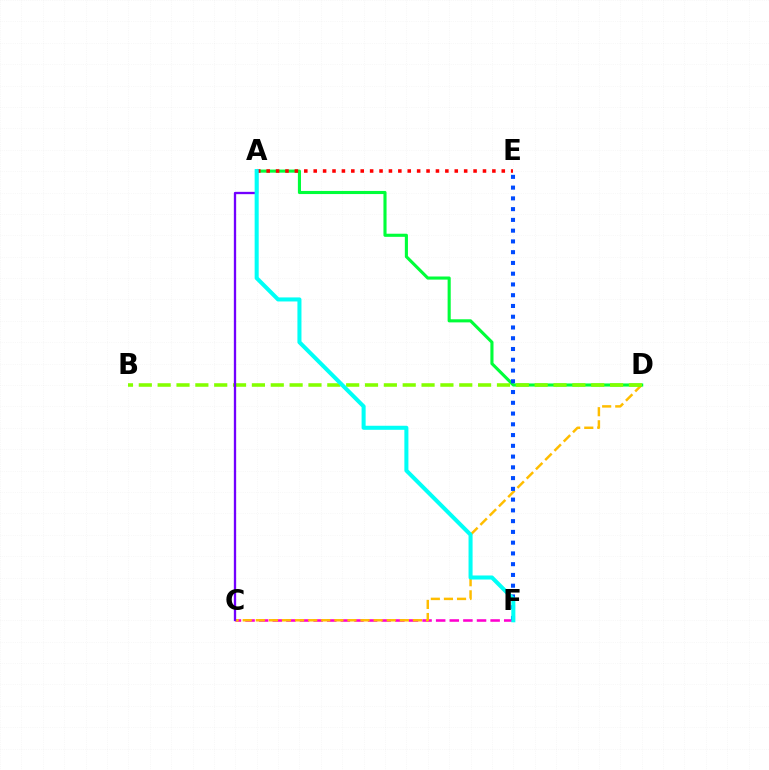{('C', 'F'): [{'color': '#ff00cf', 'line_style': 'dashed', 'thickness': 1.85}], ('C', 'D'): [{'color': '#ffbd00', 'line_style': 'dashed', 'thickness': 1.78}], ('A', 'D'): [{'color': '#00ff39', 'line_style': 'solid', 'thickness': 2.24}], ('E', 'F'): [{'color': '#004bff', 'line_style': 'dotted', 'thickness': 2.92}], ('A', 'E'): [{'color': '#ff0000', 'line_style': 'dotted', 'thickness': 2.56}], ('B', 'D'): [{'color': '#84ff00', 'line_style': 'dashed', 'thickness': 2.56}], ('A', 'C'): [{'color': '#7200ff', 'line_style': 'solid', 'thickness': 1.67}], ('A', 'F'): [{'color': '#00fff6', 'line_style': 'solid', 'thickness': 2.91}]}